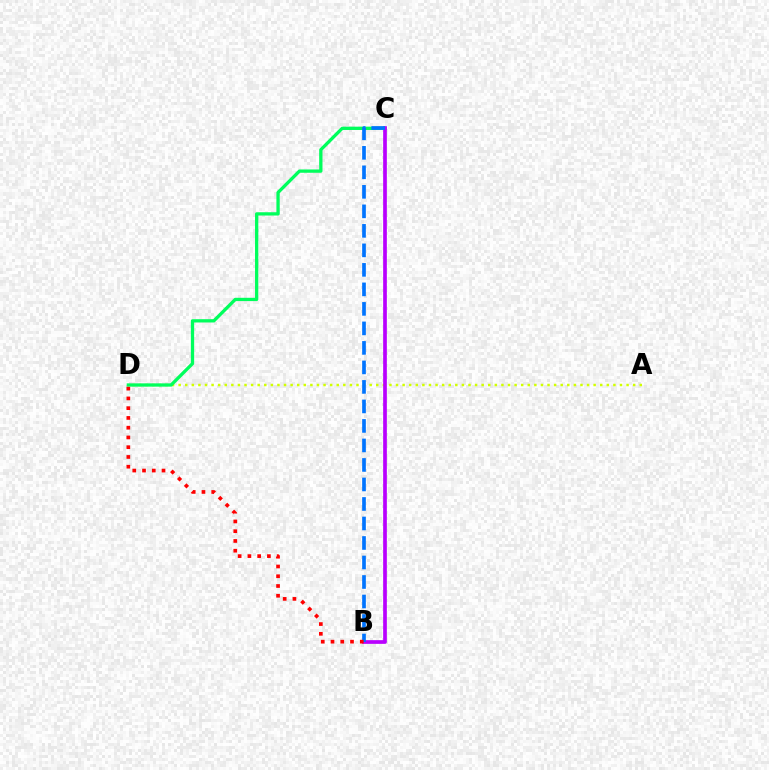{('A', 'D'): [{'color': '#d1ff00', 'line_style': 'dotted', 'thickness': 1.79}], ('C', 'D'): [{'color': '#00ff5c', 'line_style': 'solid', 'thickness': 2.37}], ('B', 'C'): [{'color': '#b900ff', 'line_style': 'solid', 'thickness': 2.66}, {'color': '#0074ff', 'line_style': 'dashed', 'thickness': 2.65}], ('B', 'D'): [{'color': '#ff0000', 'line_style': 'dotted', 'thickness': 2.65}]}